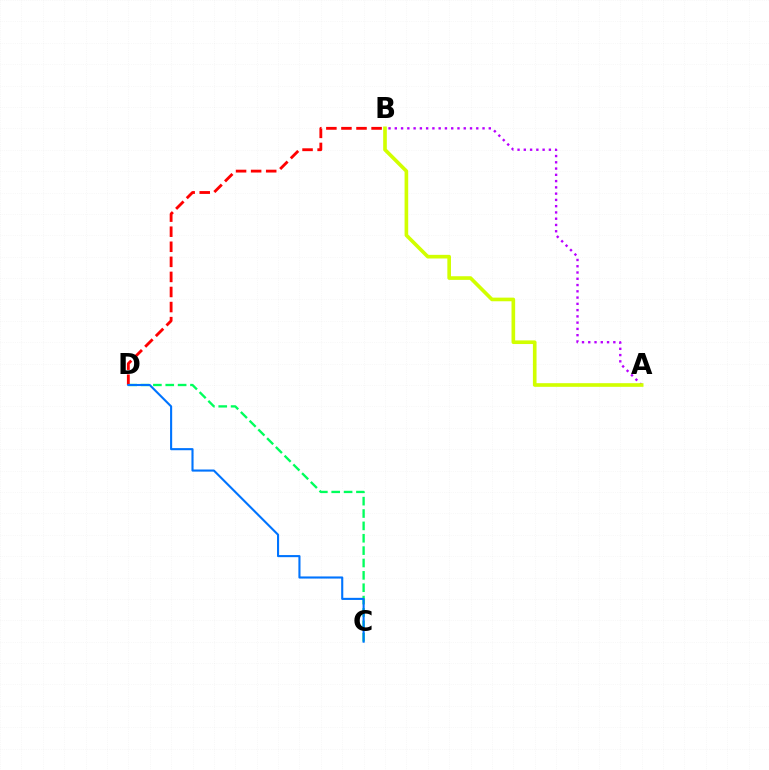{('C', 'D'): [{'color': '#00ff5c', 'line_style': 'dashed', 'thickness': 1.68}, {'color': '#0074ff', 'line_style': 'solid', 'thickness': 1.52}], ('B', 'D'): [{'color': '#ff0000', 'line_style': 'dashed', 'thickness': 2.05}], ('A', 'B'): [{'color': '#b900ff', 'line_style': 'dotted', 'thickness': 1.7}, {'color': '#d1ff00', 'line_style': 'solid', 'thickness': 2.62}]}